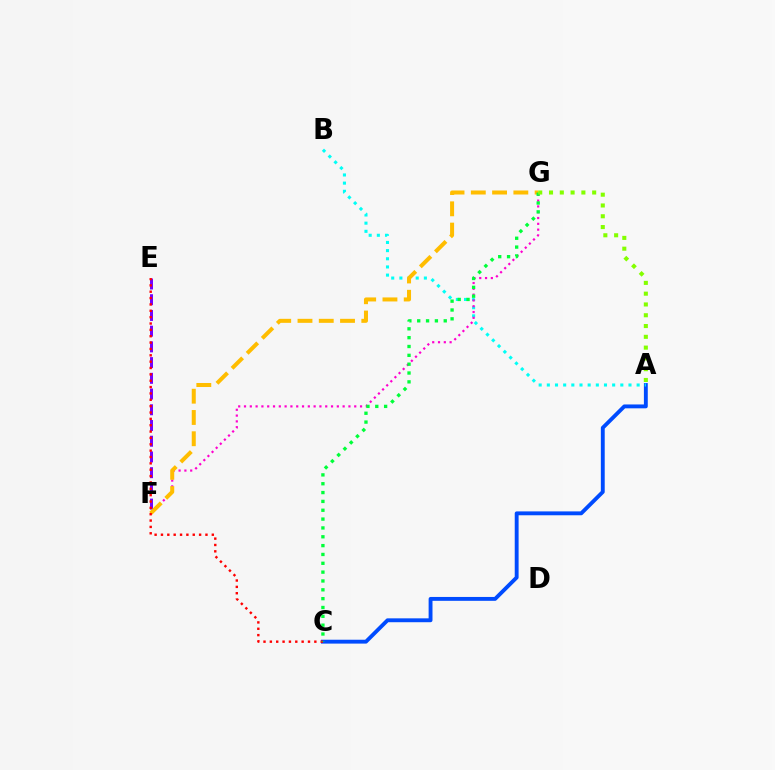{('A', 'C'): [{'color': '#004bff', 'line_style': 'solid', 'thickness': 2.79}], ('E', 'F'): [{'color': '#7200ff', 'line_style': 'dashed', 'thickness': 2.14}], ('A', 'B'): [{'color': '#00fff6', 'line_style': 'dotted', 'thickness': 2.22}], ('F', 'G'): [{'color': '#ff00cf', 'line_style': 'dotted', 'thickness': 1.58}, {'color': '#ffbd00', 'line_style': 'dashed', 'thickness': 2.89}], ('C', 'E'): [{'color': '#ff0000', 'line_style': 'dotted', 'thickness': 1.73}], ('C', 'G'): [{'color': '#00ff39', 'line_style': 'dotted', 'thickness': 2.4}], ('A', 'G'): [{'color': '#84ff00', 'line_style': 'dotted', 'thickness': 2.93}]}